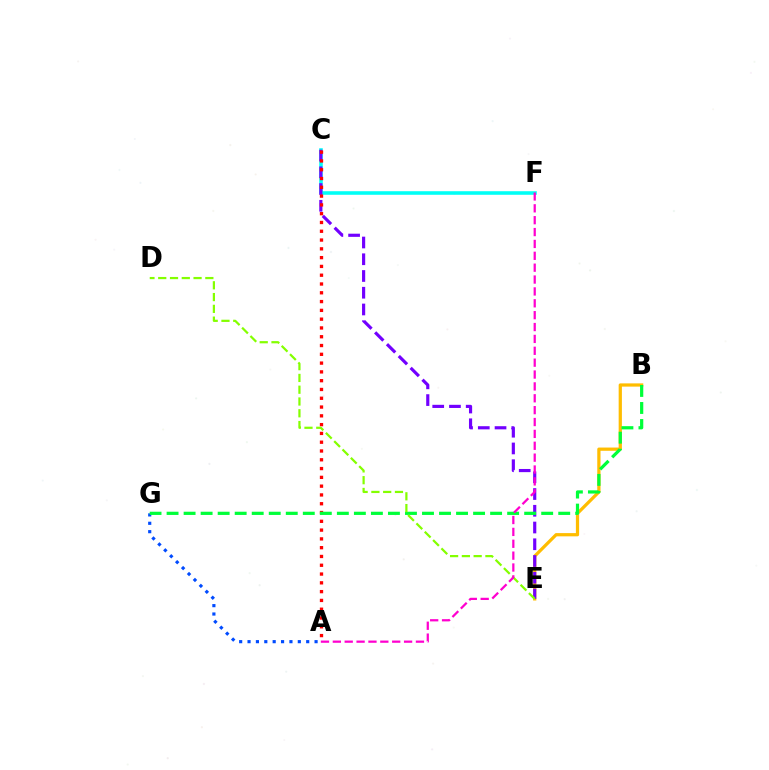{('C', 'F'): [{'color': '#00fff6', 'line_style': 'solid', 'thickness': 2.57}], ('B', 'E'): [{'color': '#ffbd00', 'line_style': 'solid', 'thickness': 2.33}], ('C', 'E'): [{'color': '#7200ff', 'line_style': 'dashed', 'thickness': 2.27}], ('A', 'G'): [{'color': '#004bff', 'line_style': 'dotted', 'thickness': 2.28}], ('A', 'C'): [{'color': '#ff0000', 'line_style': 'dotted', 'thickness': 2.39}], ('B', 'G'): [{'color': '#00ff39', 'line_style': 'dashed', 'thickness': 2.31}], ('D', 'E'): [{'color': '#84ff00', 'line_style': 'dashed', 'thickness': 1.6}], ('A', 'F'): [{'color': '#ff00cf', 'line_style': 'dashed', 'thickness': 1.61}]}